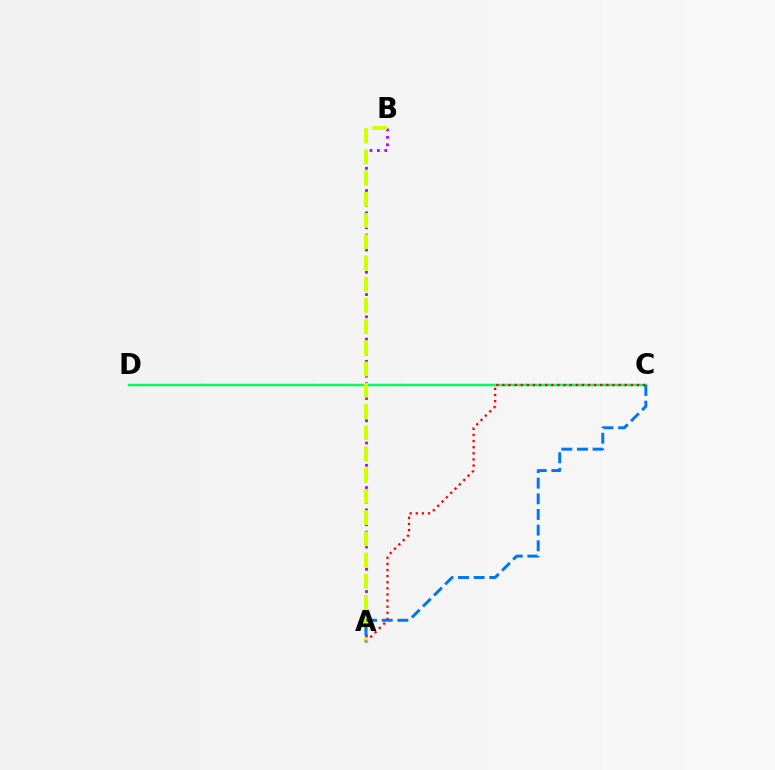{('A', 'B'): [{'color': '#b900ff', 'line_style': 'dotted', 'thickness': 2.02}, {'color': '#d1ff00', 'line_style': 'dashed', 'thickness': 2.88}], ('C', 'D'): [{'color': '#00ff5c', 'line_style': 'solid', 'thickness': 1.79}], ('A', 'C'): [{'color': '#ff0000', 'line_style': 'dotted', 'thickness': 1.66}, {'color': '#0074ff', 'line_style': 'dashed', 'thickness': 2.13}]}